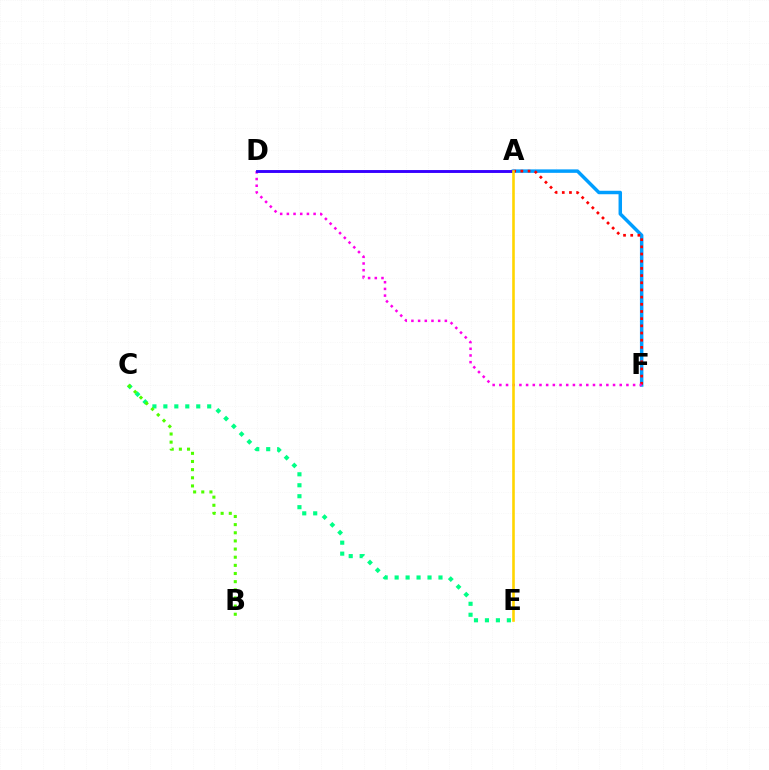{('A', 'F'): [{'color': '#009eff', 'line_style': 'solid', 'thickness': 2.5}, {'color': '#ff0000', 'line_style': 'dotted', 'thickness': 1.95}], ('C', 'E'): [{'color': '#00ff86', 'line_style': 'dotted', 'thickness': 2.98}], ('B', 'C'): [{'color': '#4fff00', 'line_style': 'dotted', 'thickness': 2.21}], ('D', 'F'): [{'color': '#ff00ed', 'line_style': 'dotted', 'thickness': 1.82}], ('A', 'D'): [{'color': '#3700ff', 'line_style': 'solid', 'thickness': 2.08}], ('A', 'E'): [{'color': '#ffd500', 'line_style': 'solid', 'thickness': 1.89}]}